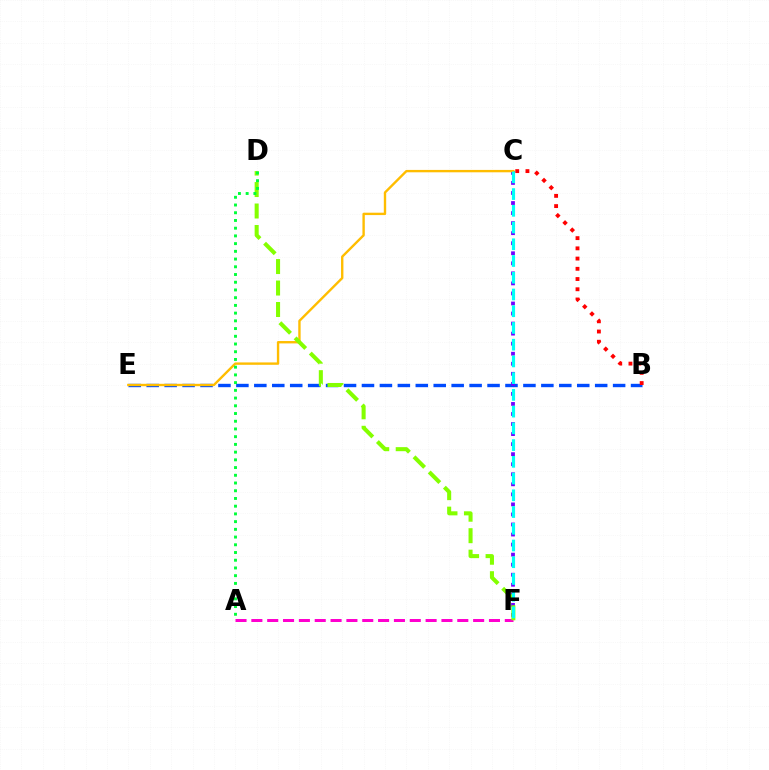{('B', 'E'): [{'color': '#004bff', 'line_style': 'dashed', 'thickness': 2.44}], ('B', 'C'): [{'color': '#ff0000', 'line_style': 'dotted', 'thickness': 2.78}], ('C', 'F'): [{'color': '#7200ff', 'line_style': 'dotted', 'thickness': 2.73}, {'color': '#00fff6', 'line_style': 'dashed', 'thickness': 2.27}], ('A', 'F'): [{'color': '#ff00cf', 'line_style': 'dashed', 'thickness': 2.15}], ('C', 'E'): [{'color': '#ffbd00', 'line_style': 'solid', 'thickness': 1.71}], ('D', 'F'): [{'color': '#84ff00', 'line_style': 'dashed', 'thickness': 2.92}], ('A', 'D'): [{'color': '#00ff39', 'line_style': 'dotted', 'thickness': 2.1}]}